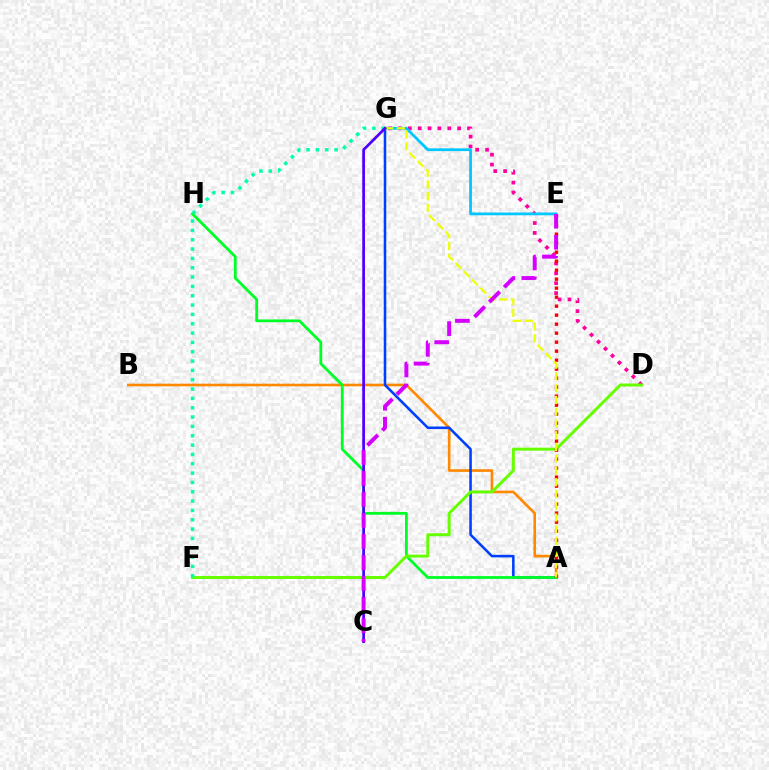{('A', 'B'): [{'color': '#ff8800', 'line_style': 'solid', 'thickness': 1.89}], ('D', 'G'): [{'color': '#ff00a0', 'line_style': 'dotted', 'thickness': 2.68}], ('A', 'G'): [{'color': '#003fff', 'line_style': 'solid', 'thickness': 1.84}, {'color': '#eeff00', 'line_style': 'dashed', 'thickness': 1.6}], ('A', 'H'): [{'color': '#00ff27', 'line_style': 'solid', 'thickness': 2.03}], ('D', 'F'): [{'color': '#66ff00', 'line_style': 'solid', 'thickness': 2.14}], ('A', 'E'): [{'color': '#ff0000', 'line_style': 'dotted', 'thickness': 2.44}], ('E', 'G'): [{'color': '#00c7ff', 'line_style': 'solid', 'thickness': 2.0}], ('F', 'G'): [{'color': '#00ffaf', 'line_style': 'dotted', 'thickness': 2.54}], ('C', 'G'): [{'color': '#4f00ff', 'line_style': 'solid', 'thickness': 1.97}], ('C', 'E'): [{'color': '#d600ff', 'line_style': 'dashed', 'thickness': 2.86}]}